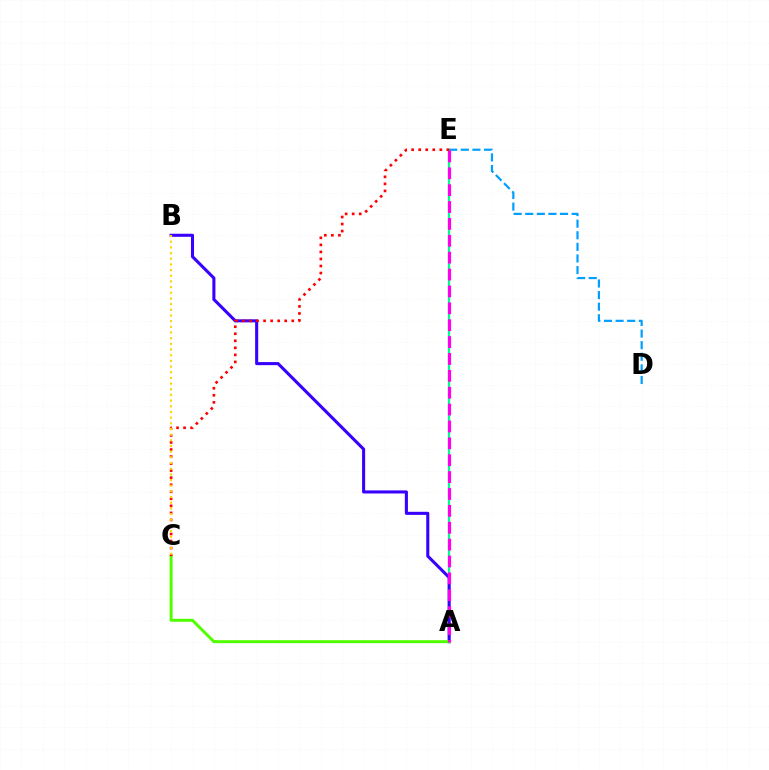{('A', 'E'): [{'color': '#00ff86', 'line_style': 'solid', 'thickness': 1.6}, {'color': '#ff00ed', 'line_style': 'dashed', 'thickness': 2.29}], ('A', 'B'): [{'color': '#3700ff', 'line_style': 'solid', 'thickness': 2.21}], ('A', 'C'): [{'color': '#4fff00', 'line_style': 'solid', 'thickness': 2.14}], ('D', 'E'): [{'color': '#009eff', 'line_style': 'dashed', 'thickness': 1.58}], ('C', 'E'): [{'color': '#ff0000', 'line_style': 'dotted', 'thickness': 1.91}], ('B', 'C'): [{'color': '#ffd500', 'line_style': 'dotted', 'thickness': 1.54}]}